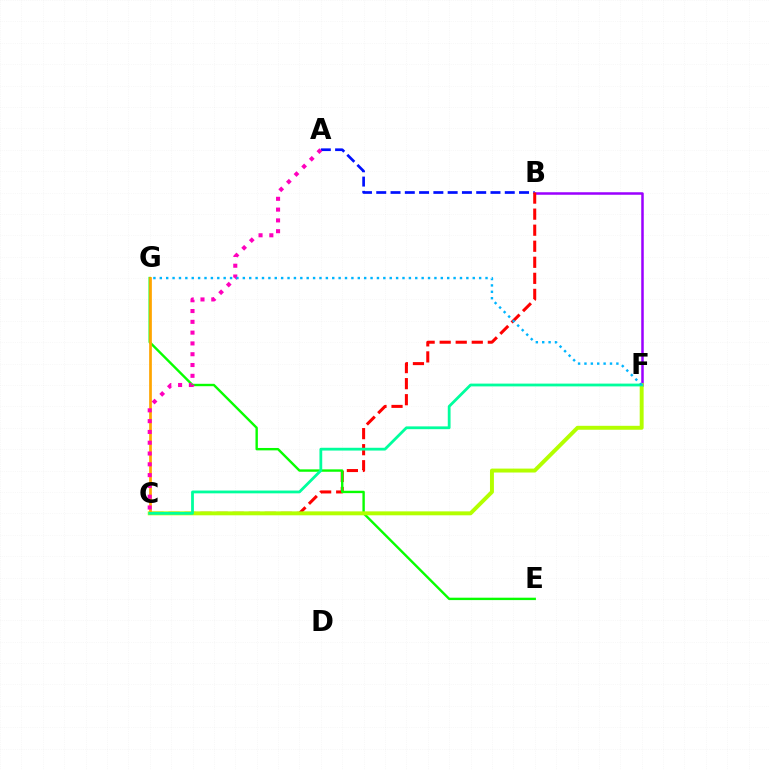{('A', 'B'): [{'color': '#0010ff', 'line_style': 'dashed', 'thickness': 1.94}], ('B', 'F'): [{'color': '#9b00ff', 'line_style': 'solid', 'thickness': 1.81}], ('B', 'C'): [{'color': '#ff0000', 'line_style': 'dashed', 'thickness': 2.18}], ('E', 'G'): [{'color': '#08ff00', 'line_style': 'solid', 'thickness': 1.72}], ('C', 'F'): [{'color': '#b3ff00', 'line_style': 'solid', 'thickness': 2.83}, {'color': '#00ff9d', 'line_style': 'solid', 'thickness': 2.01}], ('C', 'G'): [{'color': '#ffa500', 'line_style': 'solid', 'thickness': 1.96}], ('A', 'C'): [{'color': '#ff00bd', 'line_style': 'dotted', 'thickness': 2.93}], ('F', 'G'): [{'color': '#00b5ff', 'line_style': 'dotted', 'thickness': 1.74}]}